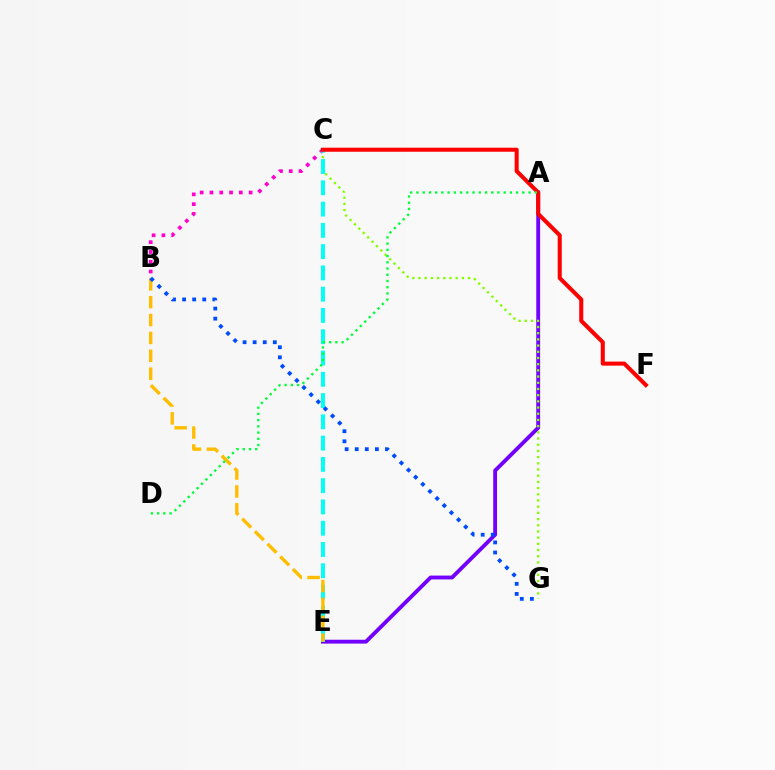{('B', 'C'): [{'color': '#ff00cf', 'line_style': 'dotted', 'thickness': 2.66}], ('A', 'E'): [{'color': '#7200ff', 'line_style': 'solid', 'thickness': 2.77}], ('C', 'G'): [{'color': '#84ff00', 'line_style': 'dotted', 'thickness': 1.68}], ('C', 'E'): [{'color': '#00fff6', 'line_style': 'dashed', 'thickness': 2.89}], ('C', 'F'): [{'color': '#ff0000', 'line_style': 'solid', 'thickness': 2.92}], ('B', 'E'): [{'color': '#ffbd00', 'line_style': 'dashed', 'thickness': 2.43}], ('A', 'D'): [{'color': '#00ff39', 'line_style': 'dotted', 'thickness': 1.69}], ('B', 'G'): [{'color': '#004bff', 'line_style': 'dotted', 'thickness': 2.74}]}